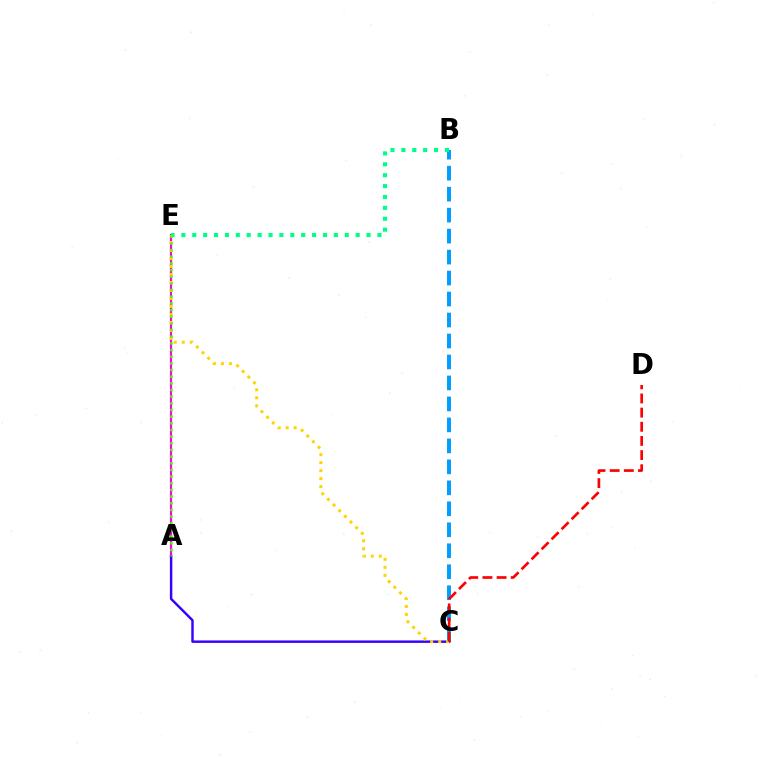{('B', 'C'): [{'color': '#009eff', 'line_style': 'dashed', 'thickness': 2.85}], ('A', 'E'): [{'color': '#ff00ed', 'line_style': 'solid', 'thickness': 1.6}, {'color': '#4fff00', 'line_style': 'dotted', 'thickness': 1.81}], ('B', 'E'): [{'color': '#00ff86', 'line_style': 'dotted', 'thickness': 2.96}], ('A', 'C'): [{'color': '#3700ff', 'line_style': 'solid', 'thickness': 1.76}], ('C', 'E'): [{'color': '#ffd500', 'line_style': 'dotted', 'thickness': 2.17}], ('C', 'D'): [{'color': '#ff0000', 'line_style': 'dashed', 'thickness': 1.92}]}